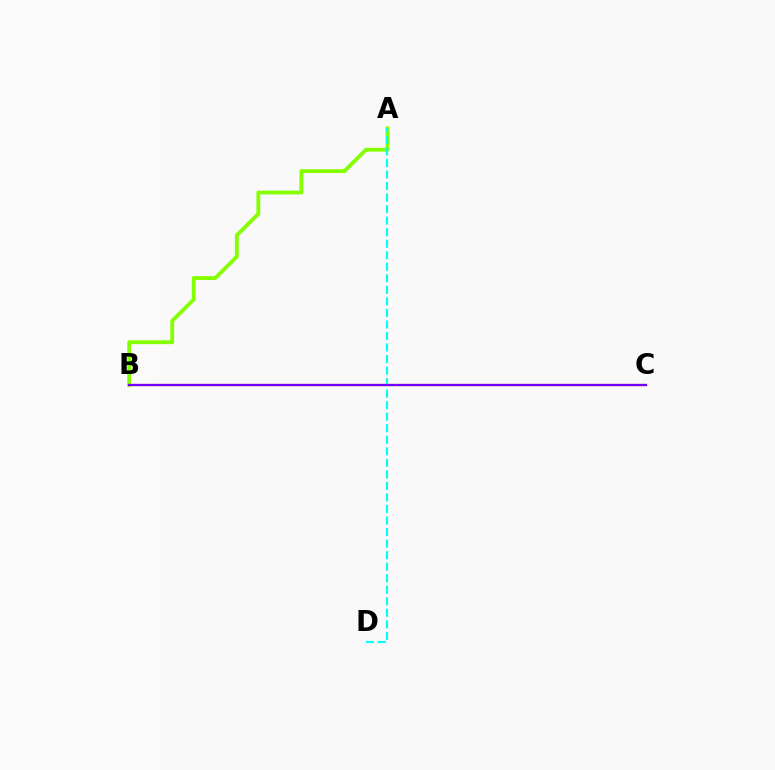{('A', 'B'): [{'color': '#84ff00', 'line_style': 'solid', 'thickness': 2.75}], ('B', 'C'): [{'color': '#ff0000', 'line_style': 'solid', 'thickness': 1.57}, {'color': '#7200ff', 'line_style': 'solid', 'thickness': 1.57}], ('A', 'D'): [{'color': '#00fff6', 'line_style': 'dashed', 'thickness': 1.57}]}